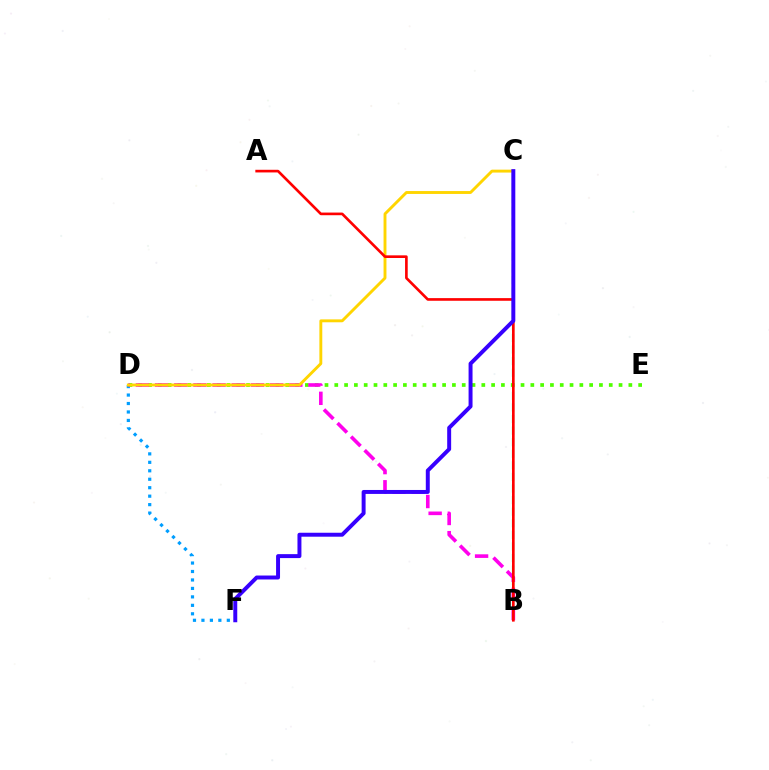{('B', 'C'): [{'color': '#00ff86', 'line_style': 'dashed', 'thickness': 1.57}], ('D', 'F'): [{'color': '#009eff', 'line_style': 'dotted', 'thickness': 2.3}], ('D', 'E'): [{'color': '#4fff00', 'line_style': 'dotted', 'thickness': 2.66}], ('B', 'D'): [{'color': '#ff00ed', 'line_style': 'dashed', 'thickness': 2.6}], ('C', 'D'): [{'color': '#ffd500', 'line_style': 'solid', 'thickness': 2.09}], ('A', 'B'): [{'color': '#ff0000', 'line_style': 'solid', 'thickness': 1.91}], ('C', 'F'): [{'color': '#3700ff', 'line_style': 'solid', 'thickness': 2.85}]}